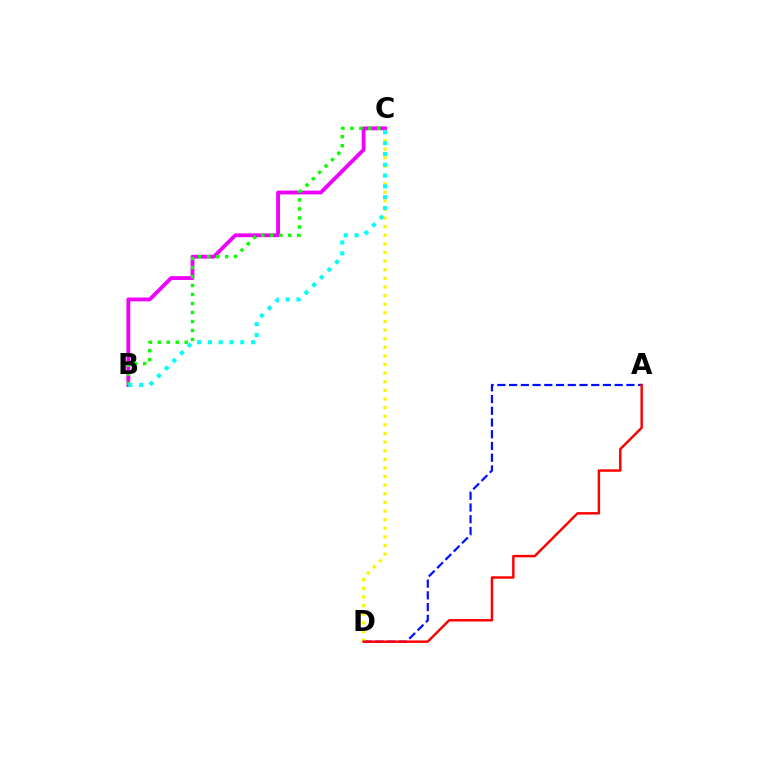{('A', 'D'): [{'color': '#0010ff', 'line_style': 'dashed', 'thickness': 1.59}, {'color': '#ff0000', 'line_style': 'solid', 'thickness': 1.76}], ('B', 'C'): [{'color': '#ee00ff', 'line_style': 'solid', 'thickness': 2.75}, {'color': '#08ff00', 'line_style': 'dotted', 'thickness': 2.44}, {'color': '#00fff6', 'line_style': 'dotted', 'thickness': 2.93}], ('C', 'D'): [{'color': '#fcf500', 'line_style': 'dotted', 'thickness': 2.34}]}